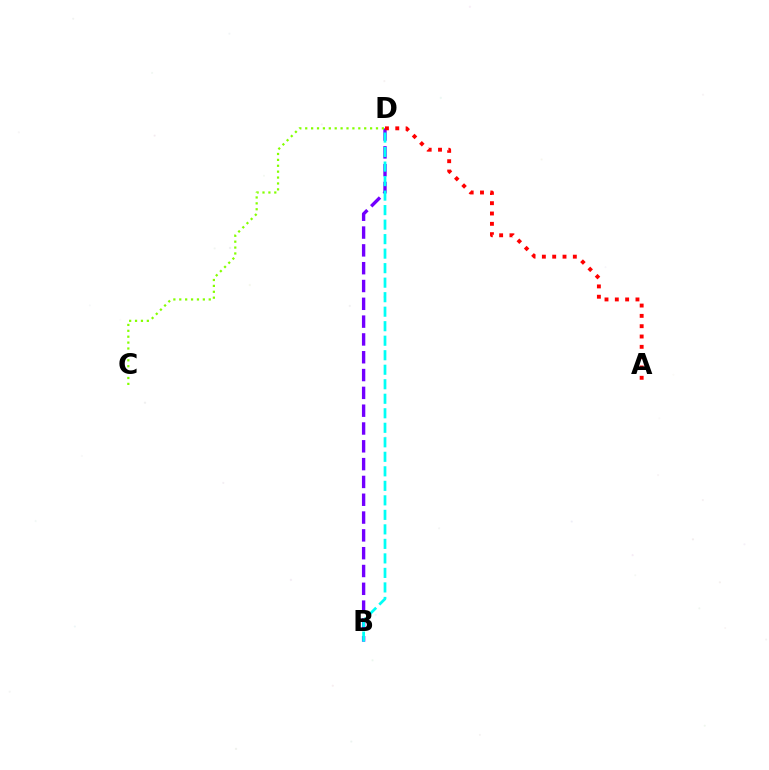{('B', 'D'): [{'color': '#7200ff', 'line_style': 'dashed', 'thickness': 2.42}, {'color': '#00fff6', 'line_style': 'dashed', 'thickness': 1.97}], ('A', 'D'): [{'color': '#ff0000', 'line_style': 'dotted', 'thickness': 2.8}], ('C', 'D'): [{'color': '#84ff00', 'line_style': 'dotted', 'thickness': 1.6}]}